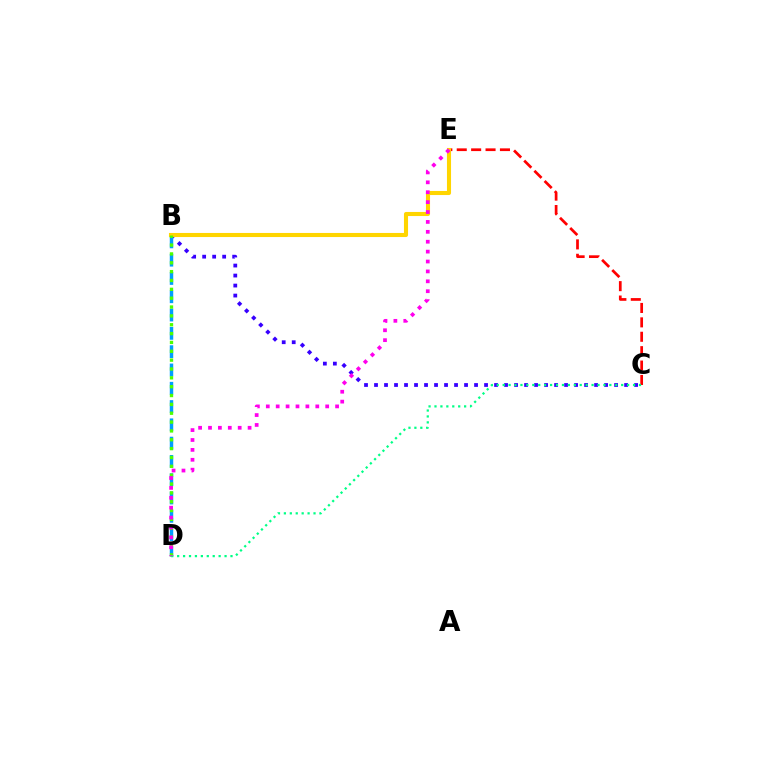{('B', 'C'): [{'color': '#3700ff', 'line_style': 'dotted', 'thickness': 2.72}], ('B', 'D'): [{'color': '#009eff', 'line_style': 'dashed', 'thickness': 2.49}, {'color': '#4fff00', 'line_style': 'dotted', 'thickness': 2.4}], ('C', 'E'): [{'color': '#ff0000', 'line_style': 'dashed', 'thickness': 1.96}], ('B', 'E'): [{'color': '#ffd500', 'line_style': 'solid', 'thickness': 2.94}], ('C', 'D'): [{'color': '#00ff86', 'line_style': 'dotted', 'thickness': 1.61}], ('D', 'E'): [{'color': '#ff00ed', 'line_style': 'dotted', 'thickness': 2.69}]}